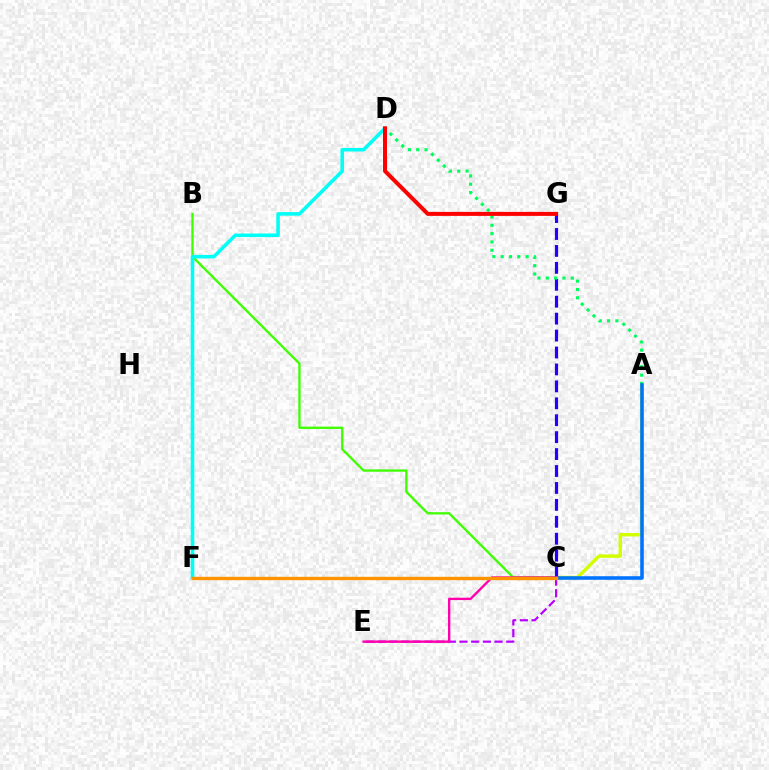{('A', 'C'): [{'color': '#d1ff00', 'line_style': 'solid', 'thickness': 2.47}, {'color': '#0074ff', 'line_style': 'solid', 'thickness': 2.58}], ('B', 'C'): [{'color': '#3dff00', 'line_style': 'solid', 'thickness': 1.67}], ('C', 'G'): [{'color': '#2500ff', 'line_style': 'dashed', 'thickness': 2.3}], ('D', 'F'): [{'color': '#00fff6', 'line_style': 'solid', 'thickness': 2.56}], ('A', 'D'): [{'color': '#00ff5c', 'line_style': 'dotted', 'thickness': 2.26}], ('C', 'E'): [{'color': '#b900ff', 'line_style': 'dashed', 'thickness': 1.59}, {'color': '#ff00ac', 'line_style': 'solid', 'thickness': 1.71}], ('D', 'G'): [{'color': '#ff0000', 'line_style': 'solid', 'thickness': 2.88}], ('C', 'F'): [{'color': '#ff9400', 'line_style': 'solid', 'thickness': 2.44}]}